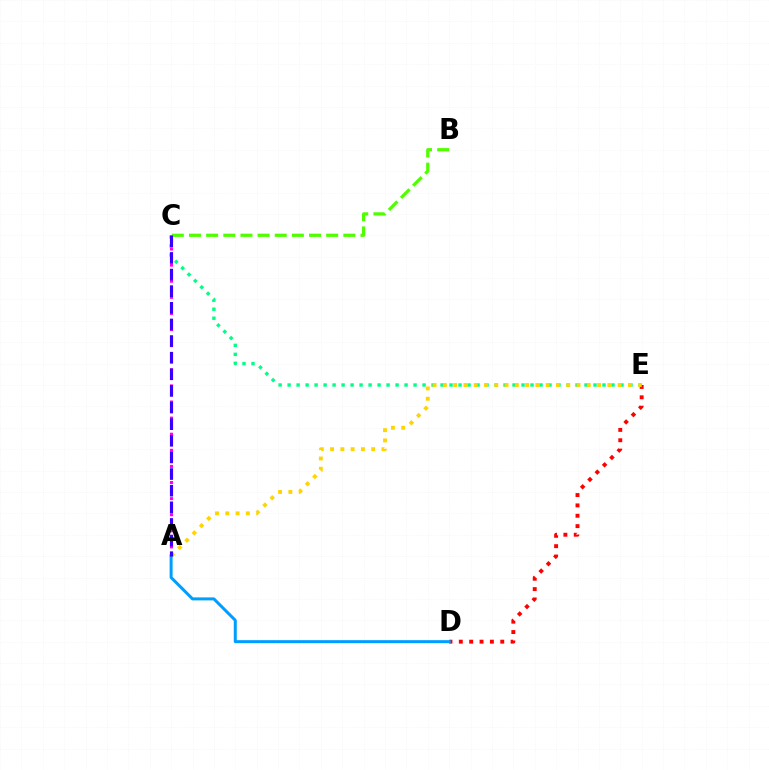{('C', 'E'): [{'color': '#00ff86', 'line_style': 'dotted', 'thickness': 2.44}], ('D', 'E'): [{'color': '#ff0000', 'line_style': 'dotted', 'thickness': 2.81}], ('A', 'C'): [{'color': '#ff00ed', 'line_style': 'dotted', 'thickness': 2.19}, {'color': '#3700ff', 'line_style': 'dashed', 'thickness': 2.26}], ('A', 'E'): [{'color': '#ffd500', 'line_style': 'dotted', 'thickness': 2.79}], ('B', 'C'): [{'color': '#4fff00', 'line_style': 'dashed', 'thickness': 2.33}], ('A', 'D'): [{'color': '#009eff', 'line_style': 'solid', 'thickness': 2.16}]}